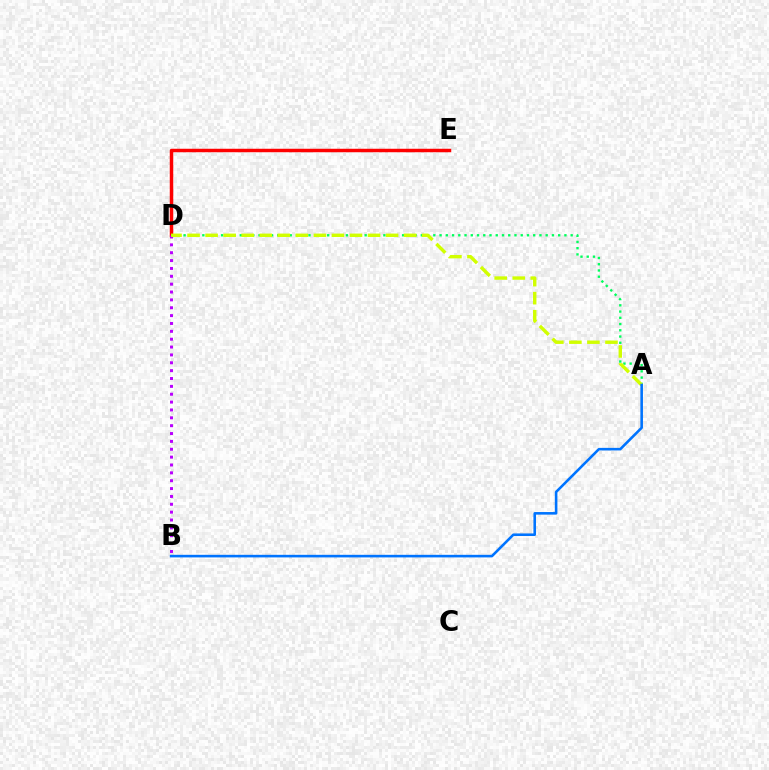{('D', 'E'): [{'color': '#ff0000', 'line_style': 'solid', 'thickness': 2.5}], ('B', 'D'): [{'color': '#b900ff', 'line_style': 'dotted', 'thickness': 2.14}], ('A', 'D'): [{'color': '#00ff5c', 'line_style': 'dotted', 'thickness': 1.7}, {'color': '#d1ff00', 'line_style': 'dashed', 'thickness': 2.45}], ('A', 'B'): [{'color': '#0074ff', 'line_style': 'solid', 'thickness': 1.86}]}